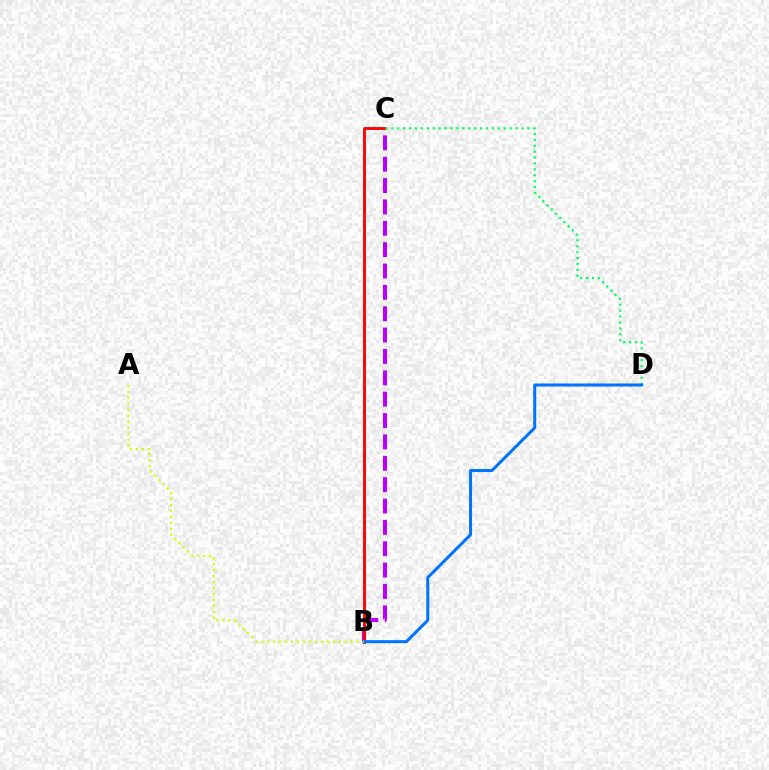{('B', 'C'): [{'color': '#b900ff', 'line_style': 'dashed', 'thickness': 2.9}, {'color': '#ff0000', 'line_style': 'solid', 'thickness': 2.07}], ('C', 'D'): [{'color': '#00ff5c', 'line_style': 'dotted', 'thickness': 1.61}], ('B', 'D'): [{'color': '#0074ff', 'line_style': 'solid', 'thickness': 2.18}], ('A', 'B'): [{'color': '#d1ff00', 'line_style': 'dotted', 'thickness': 1.62}]}